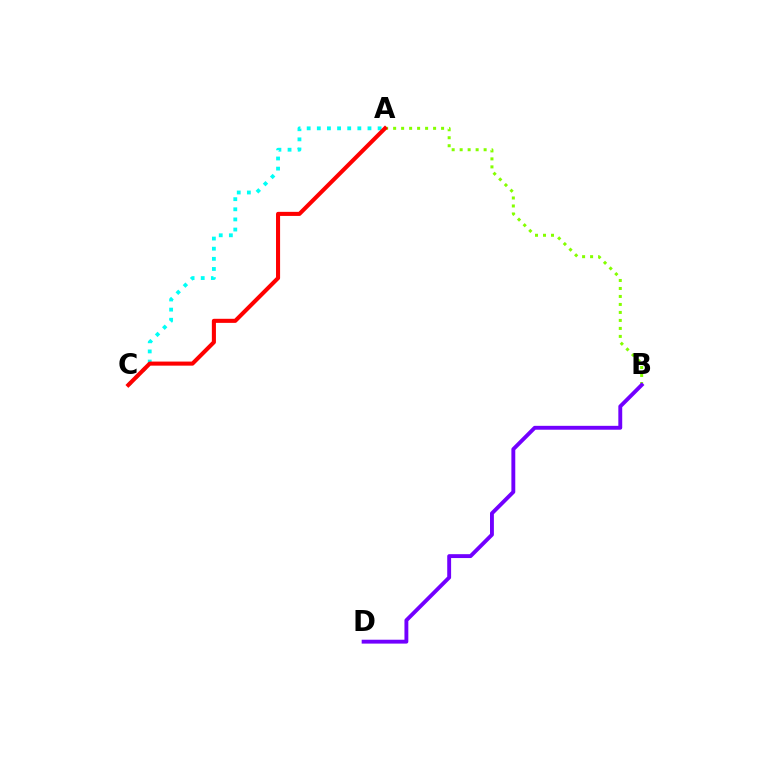{('A', 'B'): [{'color': '#84ff00', 'line_style': 'dotted', 'thickness': 2.17}], ('A', 'C'): [{'color': '#00fff6', 'line_style': 'dotted', 'thickness': 2.75}, {'color': '#ff0000', 'line_style': 'solid', 'thickness': 2.93}], ('B', 'D'): [{'color': '#7200ff', 'line_style': 'solid', 'thickness': 2.79}]}